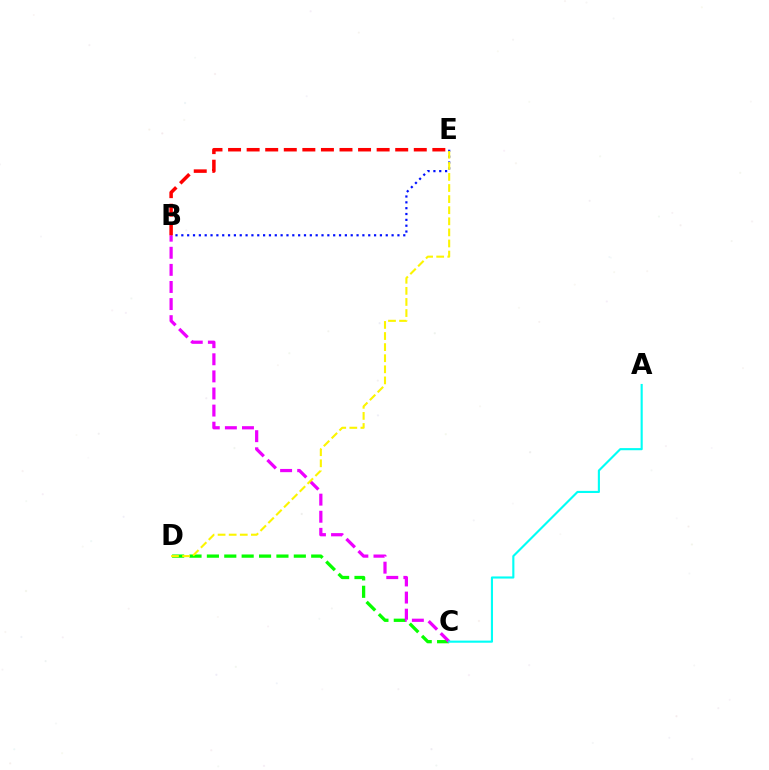{('B', 'E'): [{'color': '#0010ff', 'line_style': 'dotted', 'thickness': 1.59}, {'color': '#ff0000', 'line_style': 'dashed', 'thickness': 2.52}], ('C', 'D'): [{'color': '#08ff00', 'line_style': 'dashed', 'thickness': 2.36}], ('B', 'C'): [{'color': '#ee00ff', 'line_style': 'dashed', 'thickness': 2.32}], ('D', 'E'): [{'color': '#fcf500', 'line_style': 'dashed', 'thickness': 1.51}], ('A', 'C'): [{'color': '#00fff6', 'line_style': 'solid', 'thickness': 1.53}]}